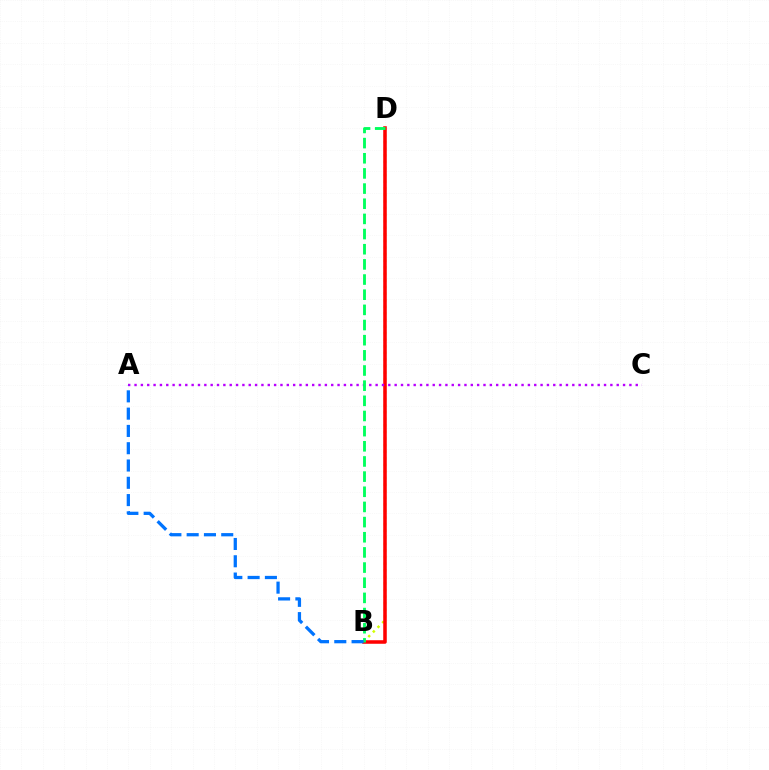{('B', 'D'): [{'color': '#d1ff00', 'line_style': 'dotted', 'thickness': 1.79}, {'color': '#ff0000', 'line_style': 'solid', 'thickness': 2.55}, {'color': '#00ff5c', 'line_style': 'dashed', 'thickness': 2.06}], ('A', 'C'): [{'color': '#b900ff', 'line_style': 'dotted', 'thickness': 1.72}], ('A', 'B'): [{'color': '#0074ff', 'line_style': 'dashed', 'thickness': 2.35}]}